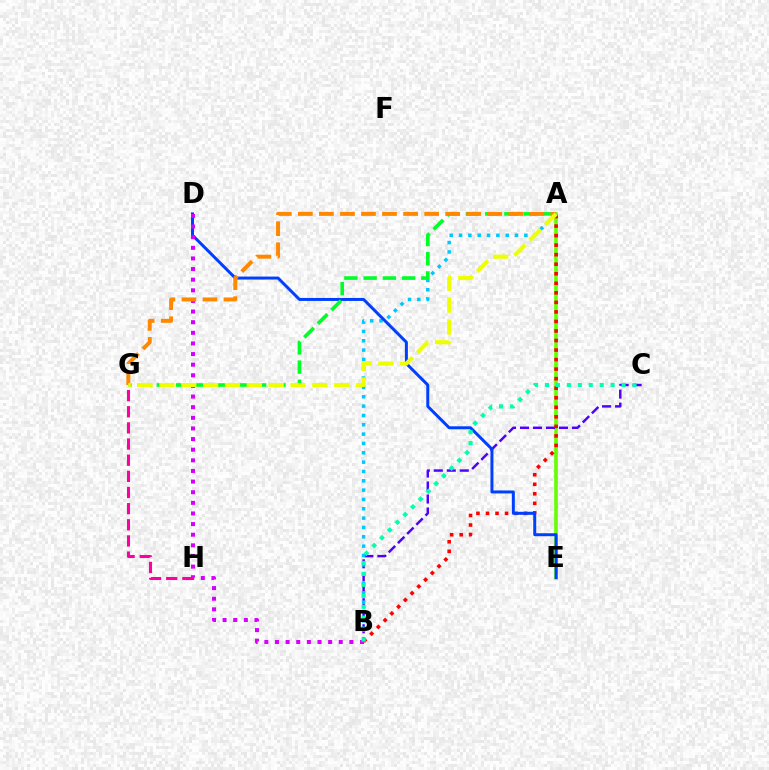{('A', 'E'): [{'color': '#66ff00', 'line_style': 'solid', 'thickness': 2.62}], ('B', 'C'): [{'color': '#4f00ff', 'line_style': 'dashed', 'thickness': 1.76}, {'color': '#00ffaf', 'line_style': 'dotted', 'thickness': 2.97}], ('A', 'B'): [{'color': '#ff0000', 'line_style': 'dotted', 'thickness': 2.59}, {'color': '#00c7ff', 'line_style': 'dotted', 'thickness': 2.54}], ('D', 'E'): [{'color': '#003fff', 'line_style': 'solid', 'thickness': 2.14}], ('B', 'D'): [{'color': '#d600ff', 'line_style': 'dotted', 'thickness': 2.89}], ('A', 'G'): [{'color': '#00ff27', 'line_style': 'dashed', 'thickness': 2.61}, {'color': '#ff8800', 'line_style': 'dashed', 'thickness': 2.86}, {'color': '#eeff00', 'line_style': 'dashed', 'thickness': 2.97}], ('G', 'H'): [{'color': '#ff00a0', 'line_style': 'dashed', 'thickness': 2.19}]}